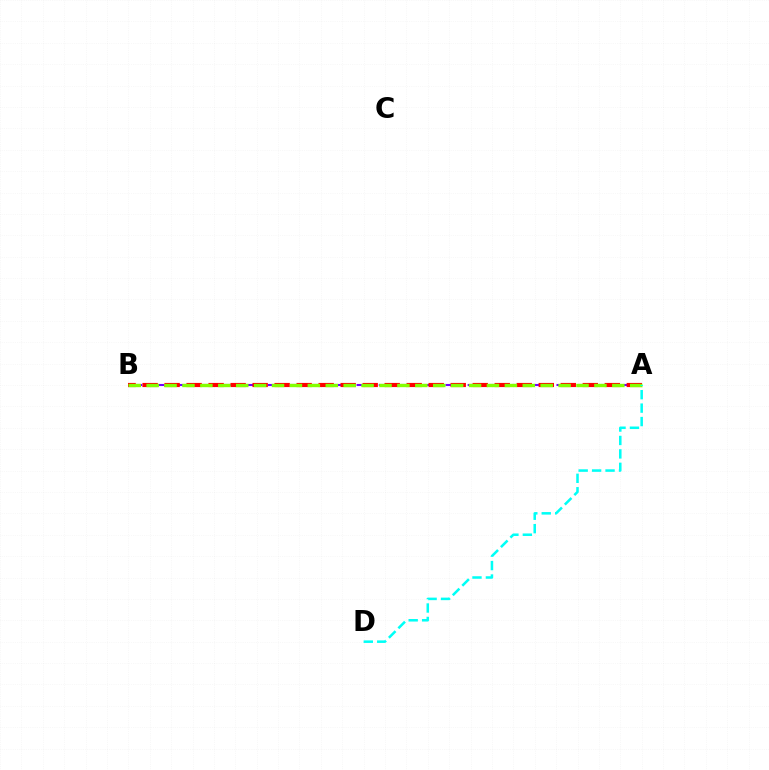{('A', 'B'): [{'color': '#7200ff', 'line_style': 'dashed', 'thickness': 1.51}, {'color': '#ff0000', 'line_style': 'dashed', 'thickness': 2.99}, {'color': '#84ff00', 'line_style': 'dashed', 'thickness': 2.43}], ('A', 'D'): [{'color': '#00fff6', 'line_style': 'dashed', 'thickness': 1.83}]}